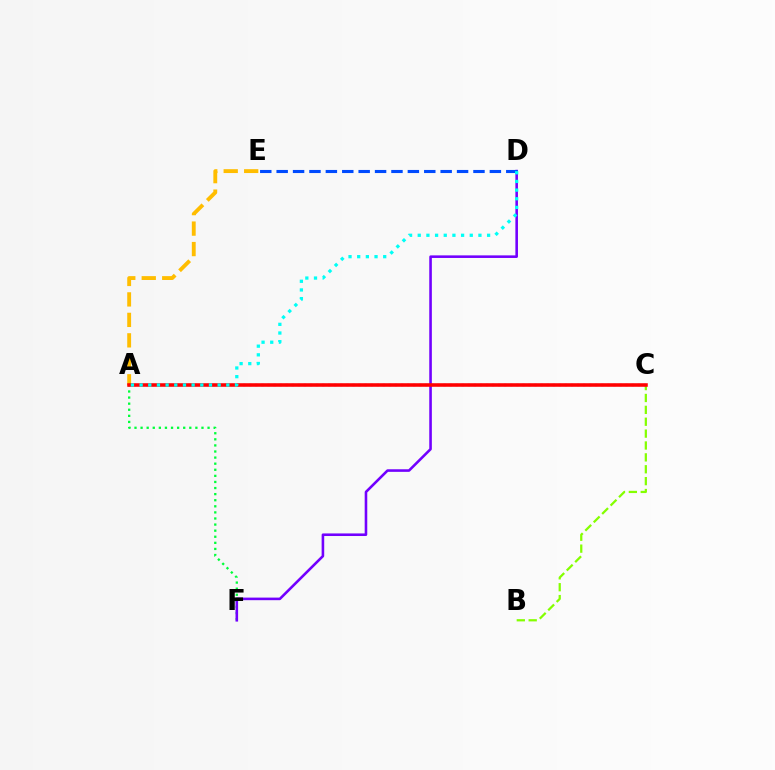{('B', 'C'): [{'color': '#84ff00', 'line_style': 'dashed', 'thickness': 1.61}], ('A', 'F'): [{'color': '#00ff39', 'line_style': 'dotted', 'thickness': 1.65}], ('A', 'E'): [{'color': '#ffbd00', 'line_style': 'dashed', 'thickness': 2.78}], ('A', 'C'): [{'color': '#ff00cf', 'line_style': 'dotted', 'thickness': 1.65}, {'color': '#ff0000', 'line_style': 'solid', 'thickness': 2.56}], ('D', 'F'): [{'color': '#7200ff', 'line_style': 'solid', 'thickness': 1.86}], ('D', 'E'): [{'color': '#004bff', 'line_style': 'dashed', 'thickness': 2.23}], ('A', 'D'): [{'color': '#00fff6', 'line_style': 'dotted', 'thickness': 2.36}]}